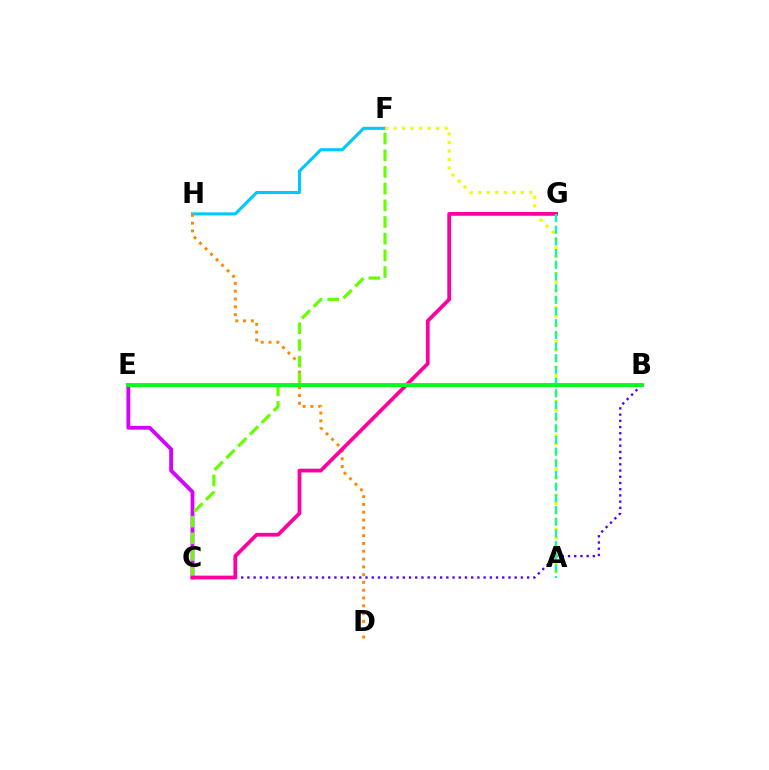{('B', 'E'): [{'color': '#003fff', 'line_style': 'dashed', 'thickness': 1.84}, {'color': '#ff0000', 'line_style': 'solid', 'thickness': 2.21}, {'color': '#00ff27', 'line_style': 'solid', 'thickness': 2.78}], ('B', 'C'): [{'color': '#4f00ff', 'line_style': 'dotted', 'thickness': 1.69}], ('C', 'E'): [{'color': '#d600ff', 'line_style': 'solid', 'thickness': 2.75}], ('F', 'H'): [{'color': '#00c7ff', 'line_style': 'solid', 'thickness': 2.22}], ('D', 'H'): [{'color': '#ff8800', 'line_style': 'dotted', 'thickness': 2.12}], ('A', 'F'): [{'color': '#eeff00', 'line_style': 'dotted', 'thickness': 2.31}], ('C', 'F'): [{'color': '#66ff00', 'line_style': 'dashed', 'thickness': 2.27}], ('C', 'G'): [{'color': '#ff00a0', 'line_style': 'solid', 'thickness': 2.7}], ('A', 'G'): [{'color': '#00ffaf', 'line_style': 'dashed', 'thickness': 1.59}]}